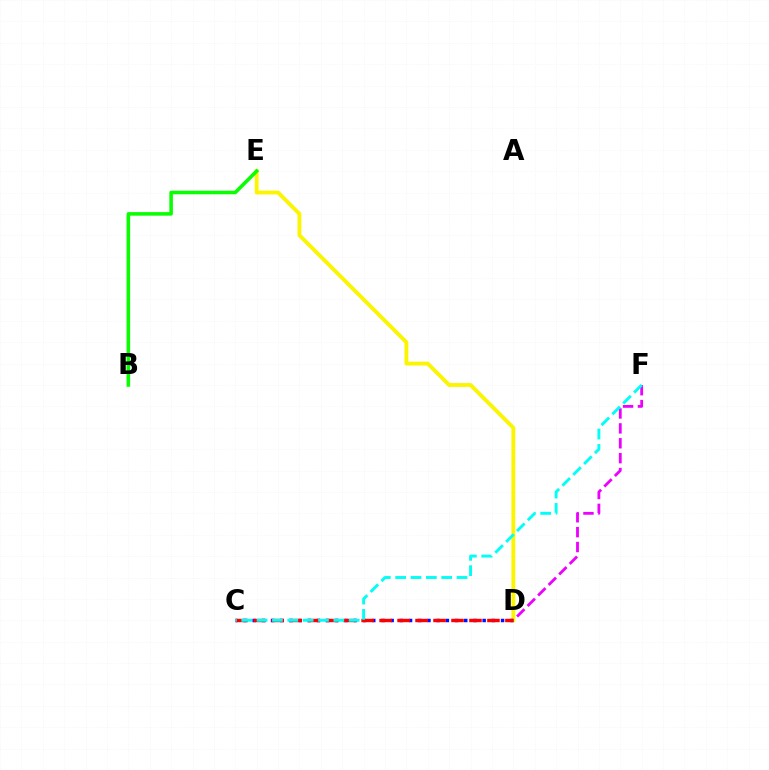{('D', 'F'): [{'color': '#ee00ff', 'line_style': 'dashed', 'thickness': 2.02}], ('D', 'E'): [{'color': '#fcf500', 'line_style': 'solid', 'thickness': 2.78}], ('C', 'D'): [{'color': '#0010ff', 'line_style': 'dotted', 'thickness': 2.5}, {'color': '#ff0000', 'line_style': 'dashed', 'thickness': 2.44}], ('C', 'F'): [{'color': '#00fff6', 'line_style': 'dashed', 'thickness': 2.08}], ('B', 'E'): [{'color': '#08ff00', 'line_style': 'solid', 'thickness': 2.56}]}